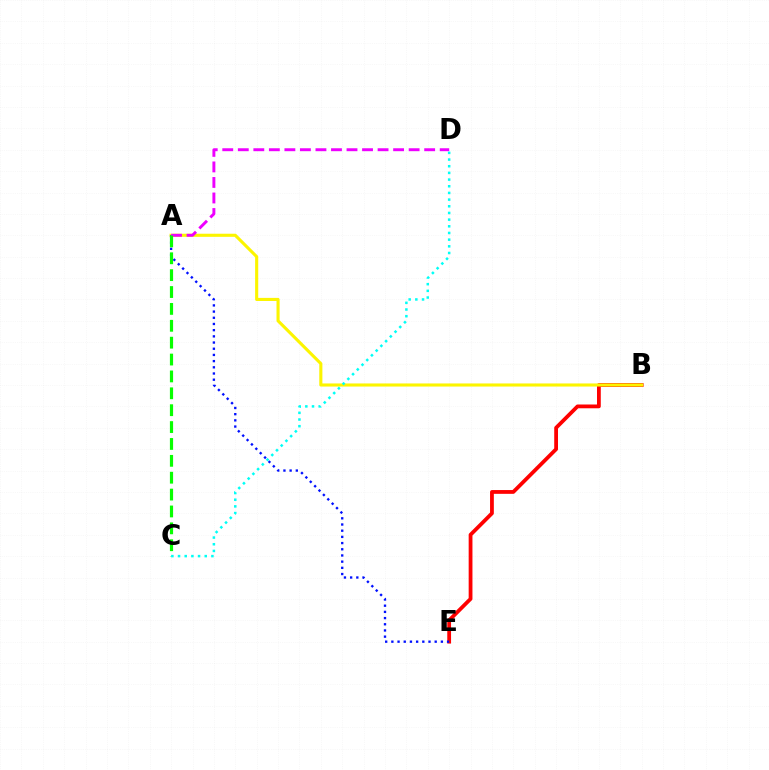{('B', 'E'): [{'color': '#ff0000', 'line_style': 'solid', 'thickness': 2.73}], ('A', 'B'): [{'color': '#fcf500', 'line_style': 'solid', 'thickness': 2.23}], ('A', 'E'): [{'color': '#0010ff', 'line_style': 'dotted', 'thickness': 1.68}], ('A', 'D'): [{'color': '#ee00ff', 'line_style': 'dashed', 'thickness': 2.11}], ('A', 'C'): [{'color': '#08ff00', 'line_style': 'dashed', 'thickness': 2.29}], ('C', 'D'): [{'color': '#00fff6', 'line_style': 'dotted', 'thickness': 1.81}]}